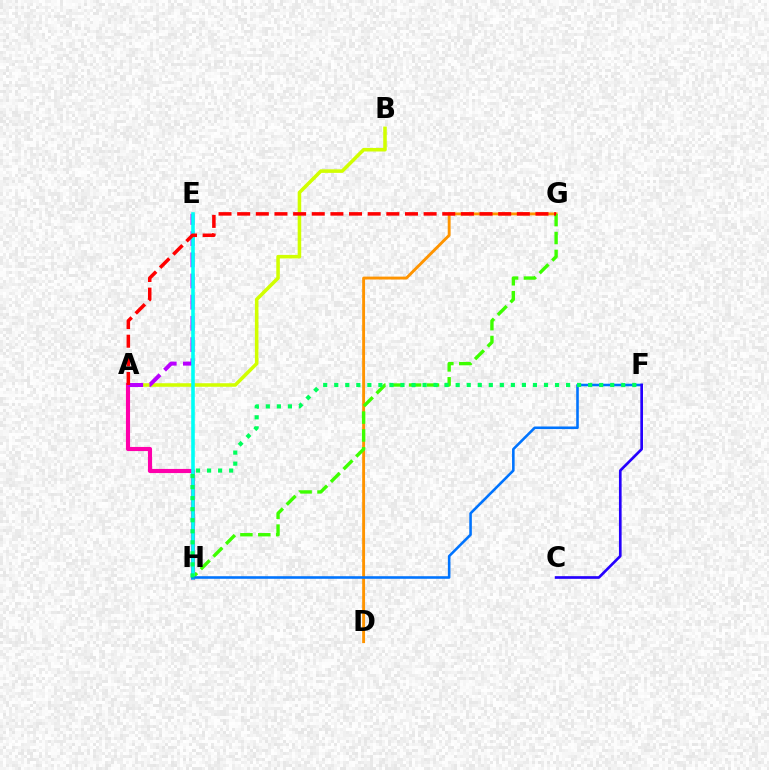{('A', 'B'): [{'color': '#d1ff00', 'line_style': 'solid', 'thickness': 2.55}], ('A', 'H'): [{'color': '#ff00ac', 'line_style': 'solid', 'thickness': 2.97}], ('D', 'G'): [{'color': '#ff9400', 'line_style': 'solid', 'thickness': 2.08}], ('G', 'H'): [{'color': '#3dff00', 'line_style': 'dashed', 'thickness': 2.43}], ('A', 'E'): [{'color': '#b900ff', 'line_style': 'dashed', 'thickness': 2.88}], ('E', 'H'): [{'color': '#00fff6', 'line_style': 'solid', 'thickness': 2.59}], ('F', 'H'): [{'color': '#0074ff', 'line_style': 'solid', 'thickness': 1.86}, {'color': '#00ff5c', 'line_style': 'dotted', 'thickness': 3.0}], ('A', 'G'): [{'color': '#ff0000', 'line_style': 'dashed', 'thickness': 2.53}], ('C', 'F'): [{'color': '#2500ff', 'line_style': 'solid', 'thickness': 1.93}]}